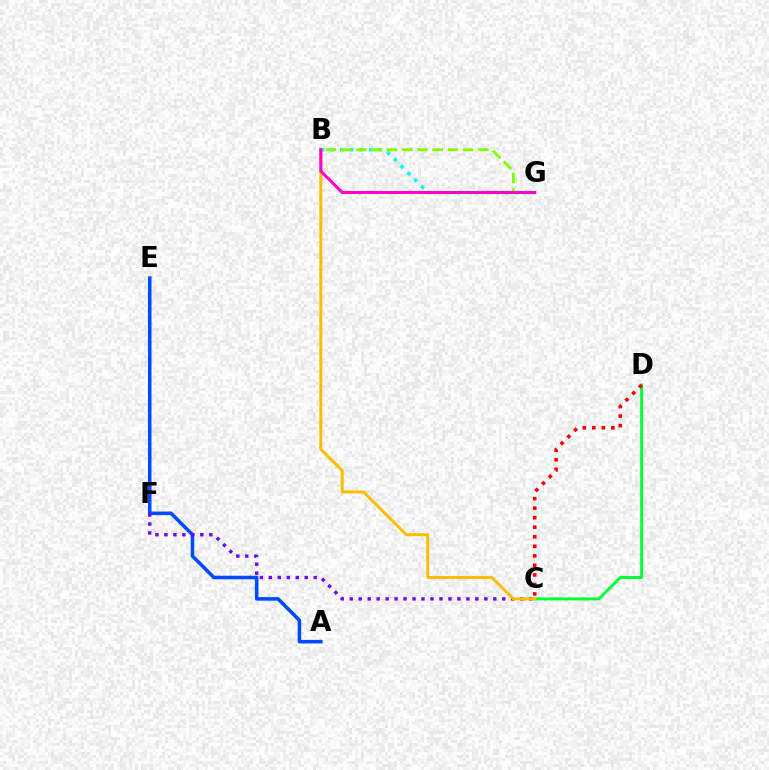{('A', 'E'): [{'color': '#004bff', 'line_style': 'solid', 'thickness': 2.56}], ('C', 'F'): [{'color': '#7200ff', 'line_style': 'dotted', 'thickness': 2.44}], ('C', 'D'): [{'color': '#00ff39', 'line_style': 'solid', 'thickness': 2.13}, {'color': '#ff0000', 'line_style': 'dotted', 'thickness': 2.59}], ('B', 'G'): [{'color': '#00fff6', 'line_style': 'dotted', 'thickness': 2.61}, {'color': '#84ff00', 'line_style': 'dashed', 'thickness': 2.07}, {'color': '#ff00cf', 'line_style': 'solid', 'thickness': 2.18}], ('B', 'C'): [{'color': '#ffbd00', 'line_style': 'solid', 'thickness': 2.16}]}